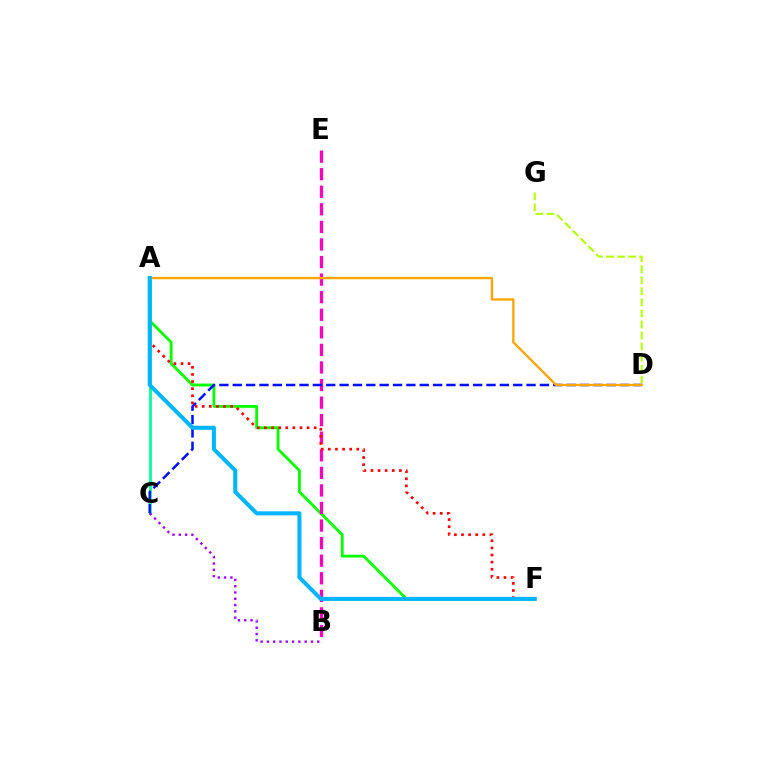{('D', 'G'): [{'color': '#b3ff00', 'line_style': 'dashed', 'thickness': 1.5}], ('A', 'C'): [{'color': '#00ff9d', 'line_style': 'solid', 'thickness': 2.02}], ('A', 'F'): [{'color': '#08ff00', 'line_style': 'solid', 'thickness': 2.05}, {'color': '#ff0000', 'line_style': 'dotted', 'thickness': 1.93}, {'color': '#00b5ff', 'line_style': 'solid', 'thickness': 2.91}], ('B', 'C'): [{'color': '#9b00ff', 'line_style': 'dotted', 'thickness': 1.71}], ('B', 'E'): [{'color': '#ff00bd', 'line_style': 'dashed', 'thickness': 2.39}], ('C', 'D'): [{'color': '#0010ff', 'line_style': 'dashed', 'thickness': 1.81}], ('A', 'D'): [{'color': '#ffa500', 'line_style': 'solid', 'thickness': 1.69}]}